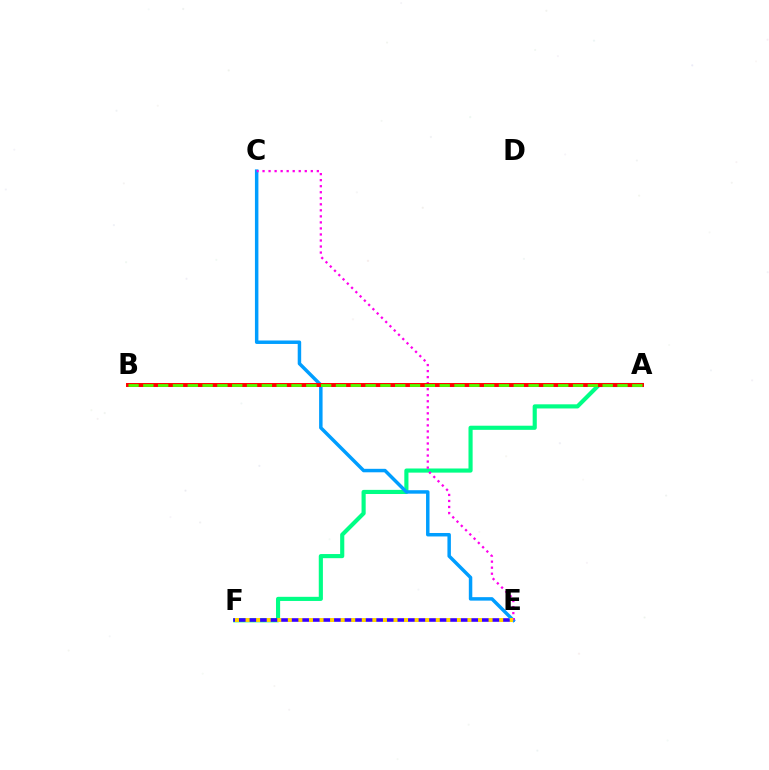{('A', 'F'): [{'color': '#00ff86', 'line_style': 'solid', 'thickness': 2.98}], ('E', 'F'): [{'color': '#3700ff', 'line_style': 'solid', 'thickness': 2.59}, {'color': '#ffd500', 'line_style': 'dotted', 'thickness': 2.87}], ('C', 'E'): [{'color': '#009eff', 'line_style': 'solid', 'thickness': 2.5}, {'color': '#ff00ed', 'line_style': 'dotted', 'thickness': 1.64}], ('A', 'B'): [{'color': '#ff0000', 'line_style': 'solid', 'thickness': 2.85}, {'color': '#4fff00', 'line_style': 'dashed', 'thickness': 2.01}]}